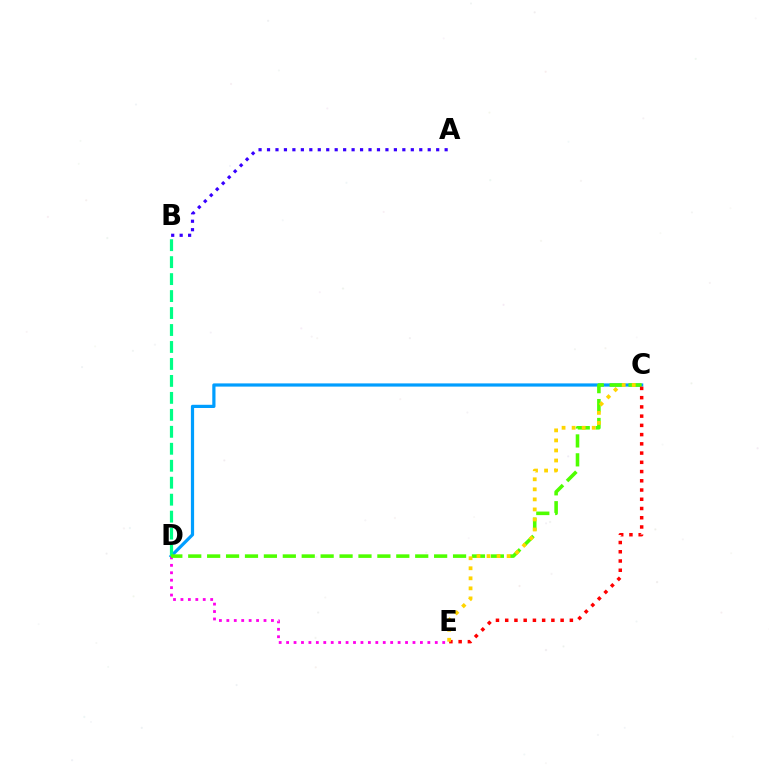{('C', 'D'): [{'color': '#009eff', 'line_style': 'solid', 'thickness': 2.31}, {'color': '#4fff00', 'line_style': 'dashed', 'thickness': 2.57}], ('B', 'D'): [{'color': '#00ff86', 'line_style': 'dashed', 'thickness': 2.3}], ('D', 'E'): [{'color': '#ff00ed', 'line_style': 'dotted', 'thickness': 2.02}], ('C', 'E'): [{'color': '#ff0000', 'line_style': 'dotted', 'thickness': 2.51}, {'color': '#ffd500', 'line_style': 'dotted', 'thickness': 2.73}], ('A', 'B'): [{'color': '#3700ff', 'line_style': 'dotted', 'thickness': 2.3}]}